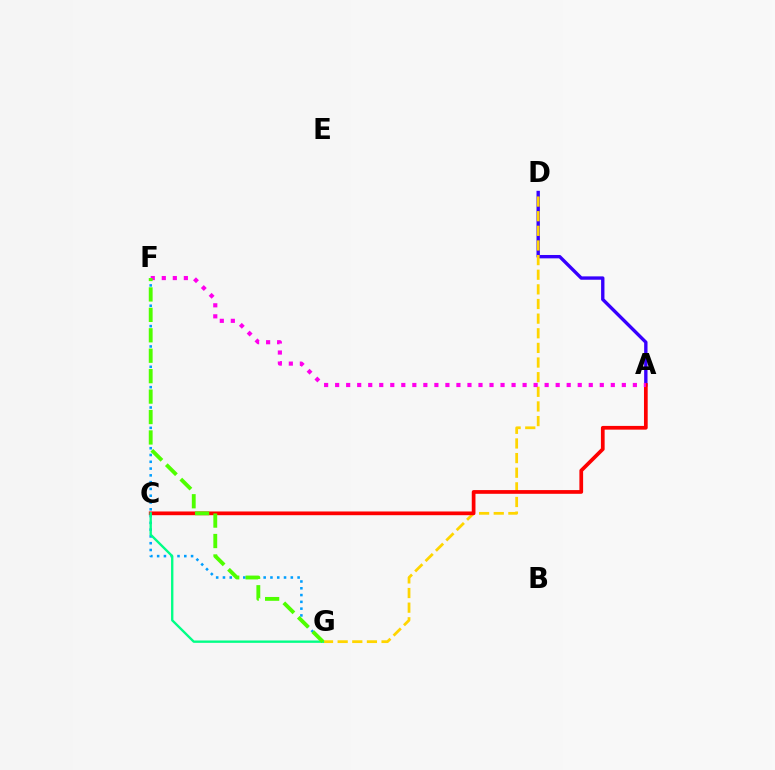{('A', 'D'): [{'color': '#3700ff', 'line_style': 'solid', 'thickness': 2.42}], ('D', 'G'): [{'color': '#ffd500', 'line_style': 'dashed', 'thickness': 1.99}], ('A', 'C'): [{'color': '#ff0000', 'line_style': 'solid', 'thickness': 2.68}], ('F', 'G'): [{'color': '#009eff', 'line_style': 'dotted', 'thickness': 1.84}, {'color': '#4fff00', 'line_style': 'dashed', 'thickness': 2.78}], ('A', 'F'): [{'color': '#ff00ed', 'line_style': 'dotted', 'thickness': 3.0}], ('C', 'G'): [{'color': '#00ff86', 'line_style': 'solid', 'thickness': 1.69}]}